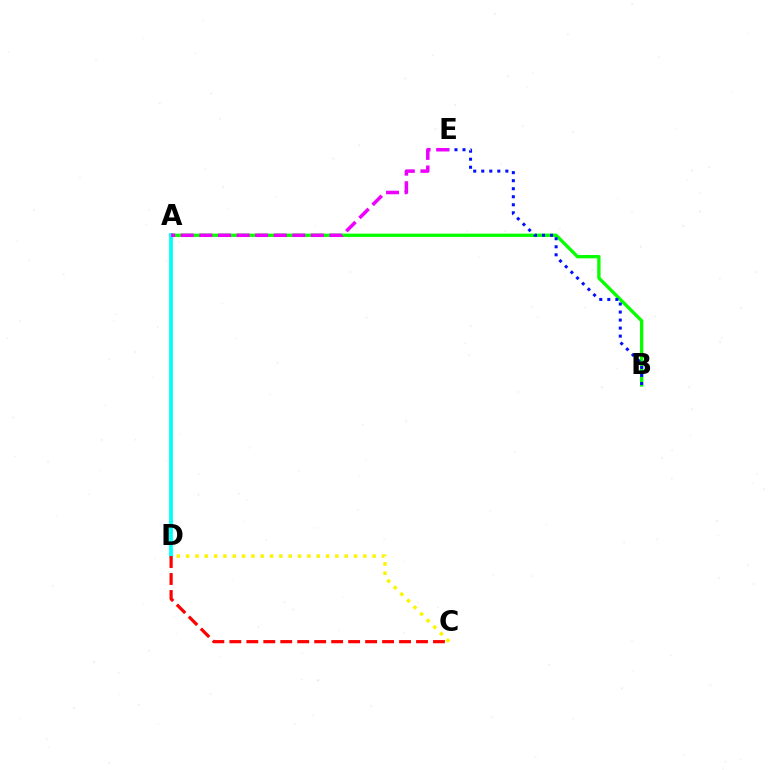{('A', 'B'): [{'color': '#08ff00', 'line_style': 'solid', 'thickness': 2.39}], ('A', 'D'): [{'color': '#00fff6', 'line_style': 'solid', 'thickness': 2.73}], ('A', 'E'): [{'color': '#ee00ff', 'line_style': 'dashed', 'thickness': 2.52}], ('C', 'D'): [{'color': '#ff0000', 'line_style': 'dashed', 'thickness': 2.31}, {'color': '#fcf500', 'line_style': 'dotted', 'thickness': 2.53}], ('B', 'E'): [{'color': '#0010ff', 'line_style': 'dotted', 'thickness': 2.18}]}